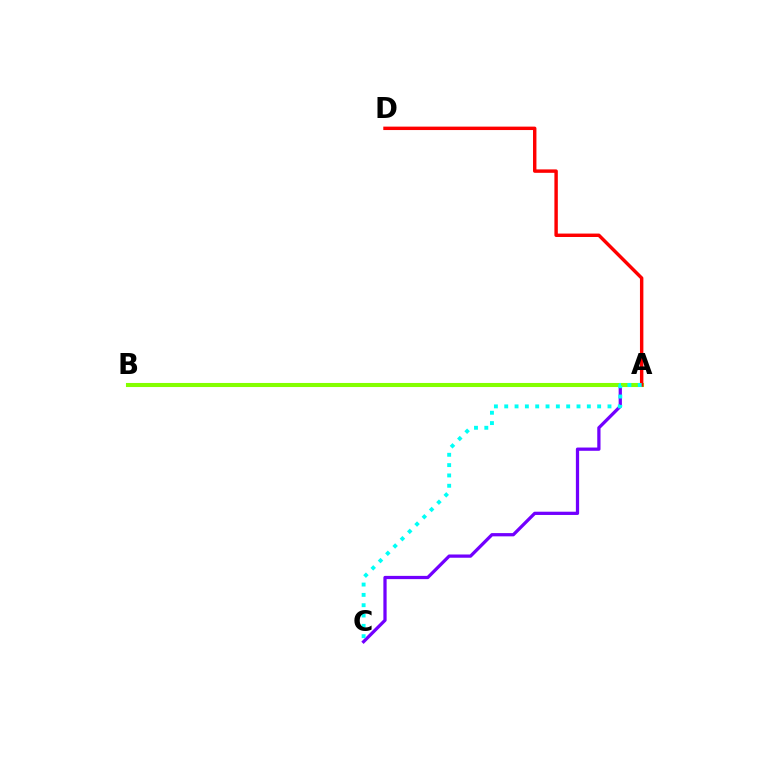{('A', 'C'): [{'color': '#7200ff', 'line_style': 'solid', 'thickness': 2.34}, {'color': '#00fff6', 'line_style': 'dotted', 'thickness': 2.81}], ('A', 'B'): [{'color': '#84ff00', 'line_style': 'solid', 'thickness': 2.93}], ('A', 'D'): [{'color': '#ff0000', 'line_style': 'solid', 'thickness': 2.47}]}